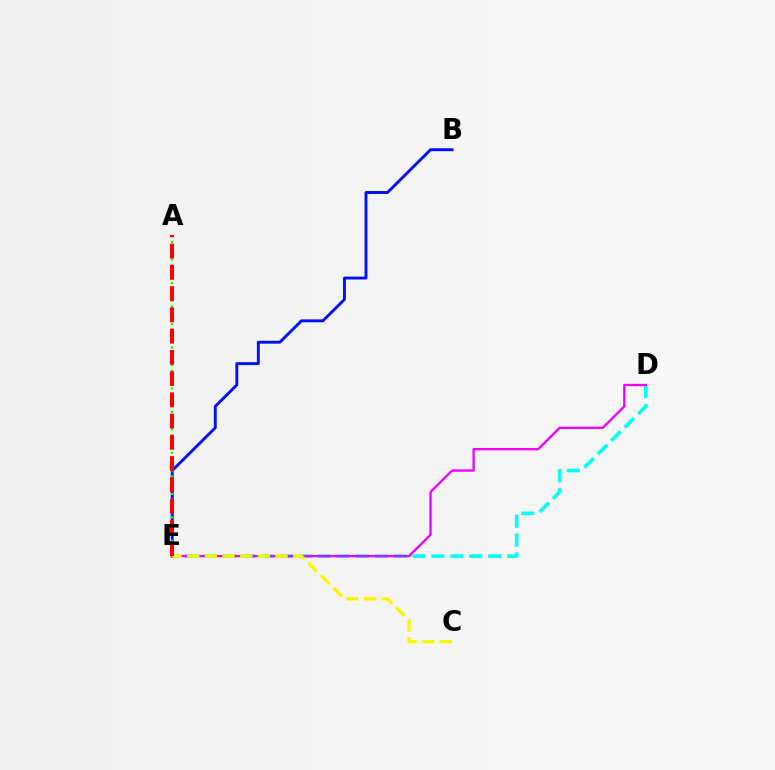{('D', 'E'): [{'color': '#00fff6', 'line_style': 'dashed', 'thickness': 2.57}, {'color': '#ee00ff', 'line_style': 'solid', 'thickness': 1.66}], ('B', 'E'): [{'color': '#0010ff', 'line_style': 'solid', 'thickness': 2.09}], ('A', 'E'): [{'color': '#08ff00', 'line_style': 'dotted', 'thickness': 1.59}, {'color': '#ff0000', 'line_style': 'dashed', 'thickness': 2.89}], ('C', 'E'): [{'color': '#fcf500', 'line_style': 'dashed', 'thickness': 2.4}]}